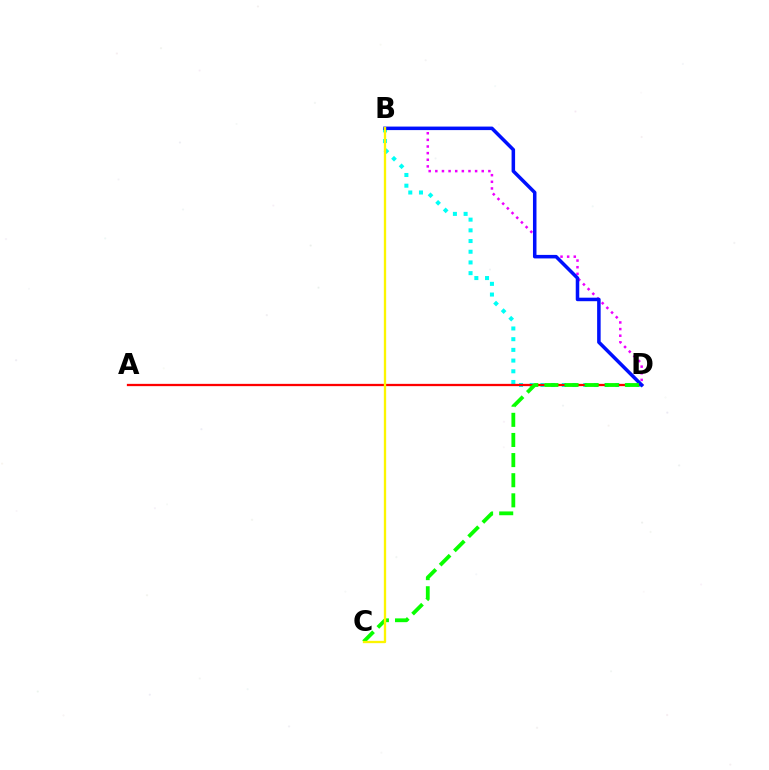{('B', 'D'): [{'color': '#00fff6', 'line_style': 'dotted', 'thickness': 2.91}, {'color': '#ee00ff', 'line_style': 'dotted', 'thickness': 1.8}, {'color': '#0010ff', 'line_style': 'solid', 'thickness': 2.54}], ('A', 'D'): [{'color': '#ff0000', 'line_style': 'solid', 'thickness': 1.64}], ('C', 'D'): [{'color': '#08ff00', 'line_style': 'dashed', 'thickness': 2.73}], ('B', 'C'): [{'color': '#fcf500', 'line_style': 'solid', 'thickness': 1.68}]}